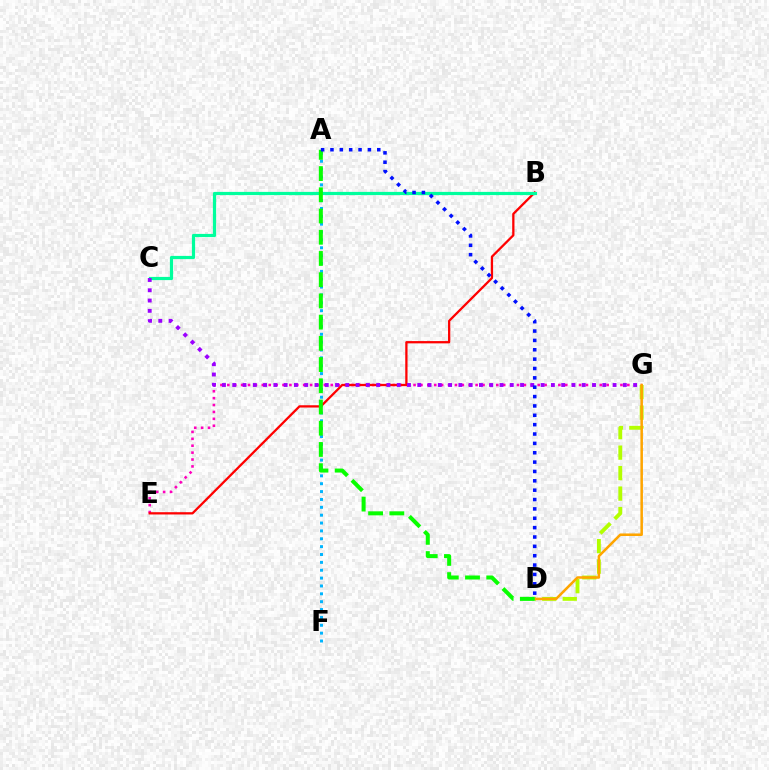{('E', 'G'): [{'color': '#ff00bd', 'line_style': 'dotted', 'thickness': 1.87}], ('A', 'F'): [{'color': '#00b5ff', 'line_style': 'dotted', 'thickness': 2.14}], ('B', 'E'): [{'color': '#ff0000', 'line_style': 'solid', 'thickness': 1.64}], ('D', 'G'): [{'color': '#b3ff00', 'line_style': 'dashed', 'thickness': 2.78}, {'color': '#ffa500', 'line_style': 'solid', 'thickness': 1.83}], ('B', 'C'): [{'color': '#00ff9d', 'line_style': 'solid', 'thickness': 2.31}], ('C', 'G'): [{'color': '#9b00ff', 'line_style': 'dotted', 'thickness': 2.79}], ('A', 'D'): [{'color': '#08ff00', 'line_style': 'dashed', 'thickness': 2.88}, {'color': '#0010ff', 'line_style': 'dotted', 'thickness': 2.54}]}